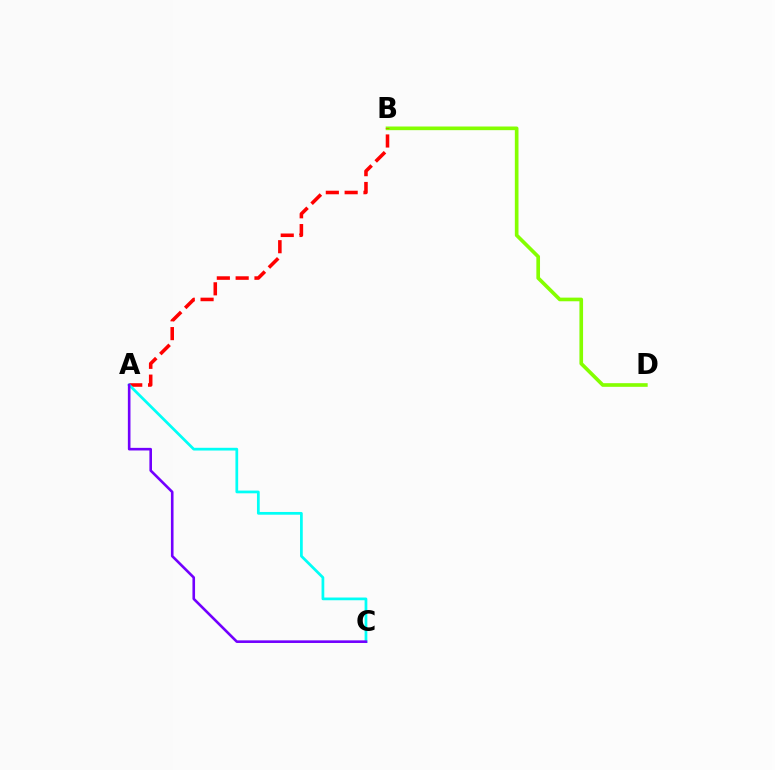{('B', 'D'): [{'color': '#84ff00', 'line_style': 'solid', 'thickness': 2.63}], ('A', 'B'): [{'color': '#ff0000', 'line_style': 'dashed', 'thickness': 2.56}], ('A', 'C'): [{'color': '#00fff6', 'line_style': 'solid', 'thickness': 1.97}, {'color': '#7200ff', 'line_style': 'solid', 'thickness': 1.88}]}